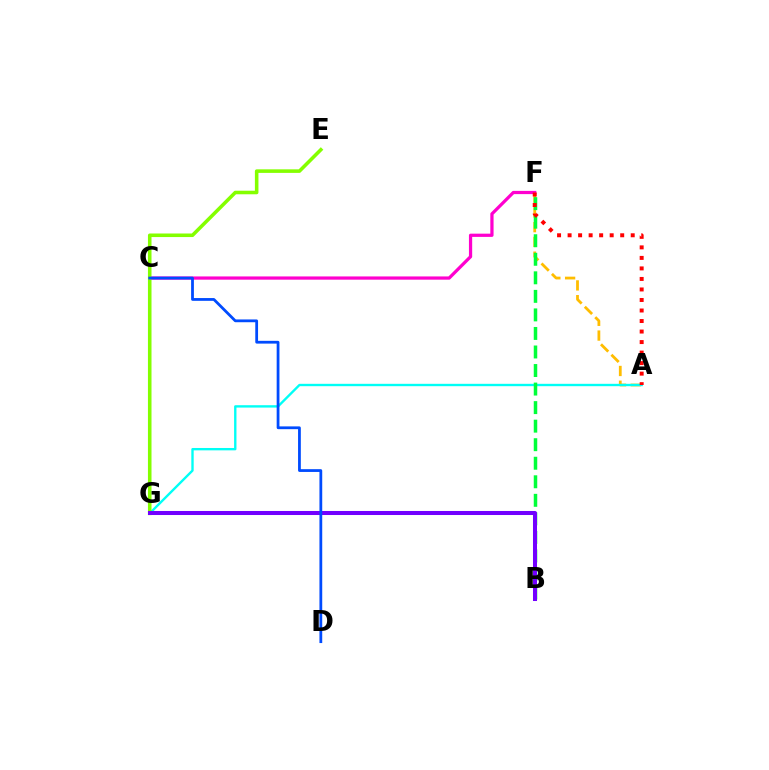{('A', 'F'): [{'color': '#ffbd00', 'line_style': 'dashed', 'thickness': 2.0}, {'color': '#ff0000', 'line_style': 'dotted', 'thickness': 2.86}], ('A', 'G'): [{'color': '#00fff6', 'line_style': 'solid', 'thickness': 1.7}], ('C', 'F'): [{'color': '#ff00cf', 'line_style': 'solid', 'thickness': 2.33}], ('E', 'G'): [{'color': '#84ff00', 'line_style': 'solid', 'thickness': 2.56}], ('B', 'F'): [{'color': '#00ff39', 'line_style': 'dashed', 'thickness': 2.52}], ('B', 'G'): [{'color': '#7200ff', 'line_style': 'solid', 'thickness': 2.9}], ('C', 'D'): [{'color': '#004bff', 'line_style': 'solid', 'thickness': 2.0}]}